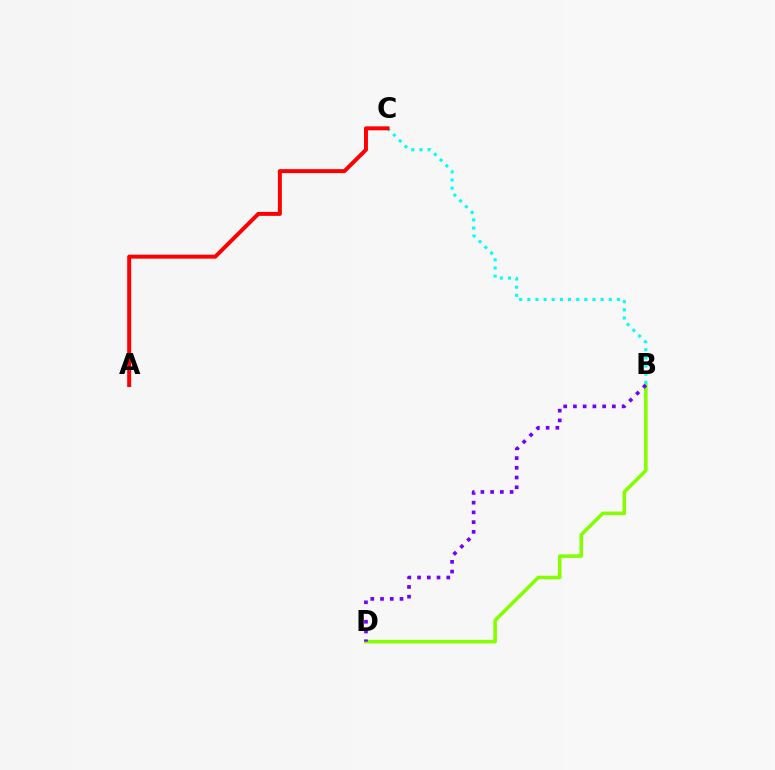{('B', 'D'): [{'color': '#84ff00', 'line_style': 'solid', 'thickness': 2.56}, {'color': '#7200ff', 'line_style': 'dotted', 'thickness': 2.65}], ('B', 'C'): [{'color': '#00fff6', 'line_style': 'dotted', 'thickness': 2.21}], ('A', 'C'): [{'color': '#ff0000', 'line_style': 'solid', 'thickness': 2.85}]}